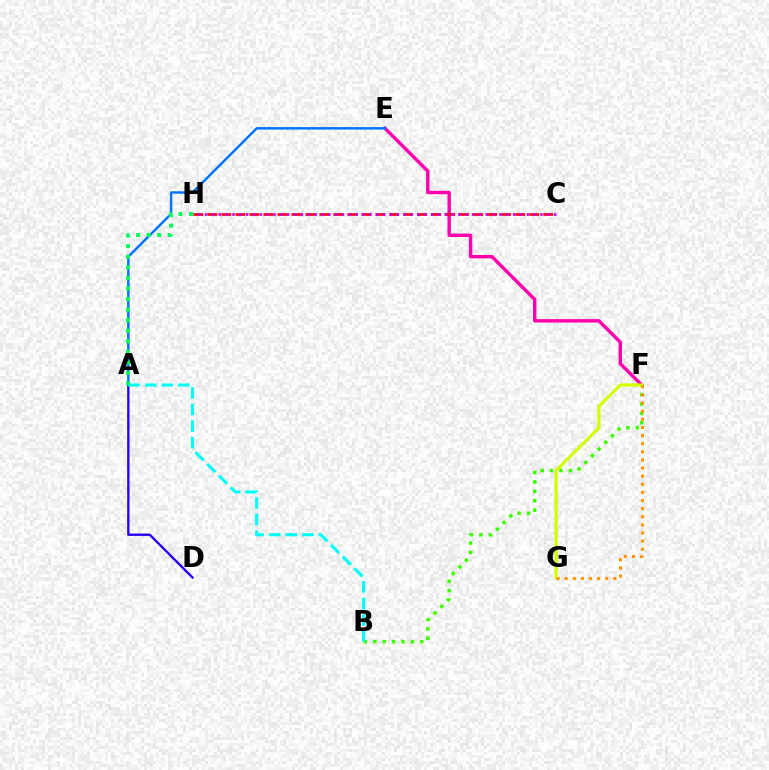{('E', 'F'): [{'color': '#ff00ac', 'line_style': 'solid', 'thickness': 2.45}], ('C', 'H'): [{'color': '#ff0000', 'line_style': 'dashed', 'thickness': 1.9}, {'color': '#b900ff', 'line_style': 'dotted', 'thickness': 1.86}], ('B', 'F'): [{'color': '#3dff00', 'line_style': 'dotted', 'thickness': 2.55}], ('A', 'D'): [{'color': '#2500ff', 'line_style': 'solid', 'thickness': 1.69}], ('F', 'G'): [{'color': '#d1ff00', 'line_style': 'solid', 'thickness': 2.31}, {'color': '#ff9400', 'line_style': 'dotted', 'thickness': 2.21}], ('A', 'E'): [{'color': '#0074ff', 'line_style': 'solid', 'thickness': 1.77}], ('A', 'B'): [{'color': '#00fff6', 'line_style': 'dashed', 'thickness': 2.25}], ('A', 'H'): [{'color': '#00ff5c', 'line_style': 'dotted', 'thickness': 2.87}]}